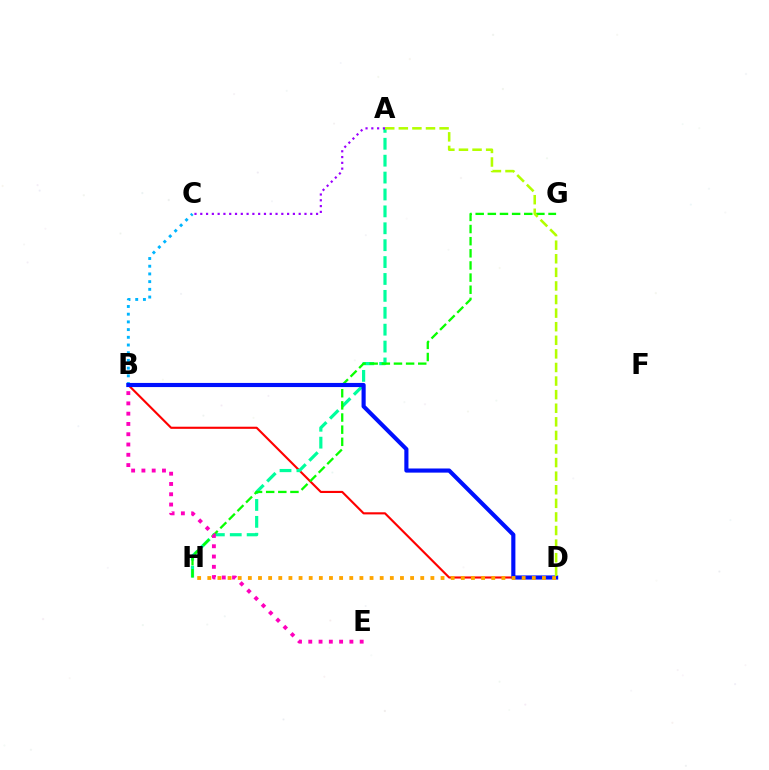{('B', 'D'): [{'color': '#ff0000', 'line_style': 'solid', 'thickness': 1.53}, {'color': '#0010ff', 'line_style': 'solid', 'thickness': 2.97}], ('A', 'H'): [{'color': '#00ff9d', 'line_style': 'dashed', 'thickness': 2.3}], ('B', 'C'): [{'color': '#00b5ff', 'line_style': 'dotted', 'thickness': 2.09}], ('G', 'H'): [{'color': '#08ff00', 'line_style': 'dashed', 'thickness': 1.65}], ('A', 'C'): [{'color': '#9b00ff', 'line_style': 'dotted', 'thickness': 1.57}], ('A', 'D'): [{'color': '#b3ff00', 'line_style': 'dashed', 'thickness': 1.85}], ('B', 'E'): [{'color': '#ff00bd', 'line_style': 'dotted', 'thickness': 2.79}], ('D', 'H'): [{'color': '#ffa500', 'line_style': 'dotted', 'thickness': 2.76}]}